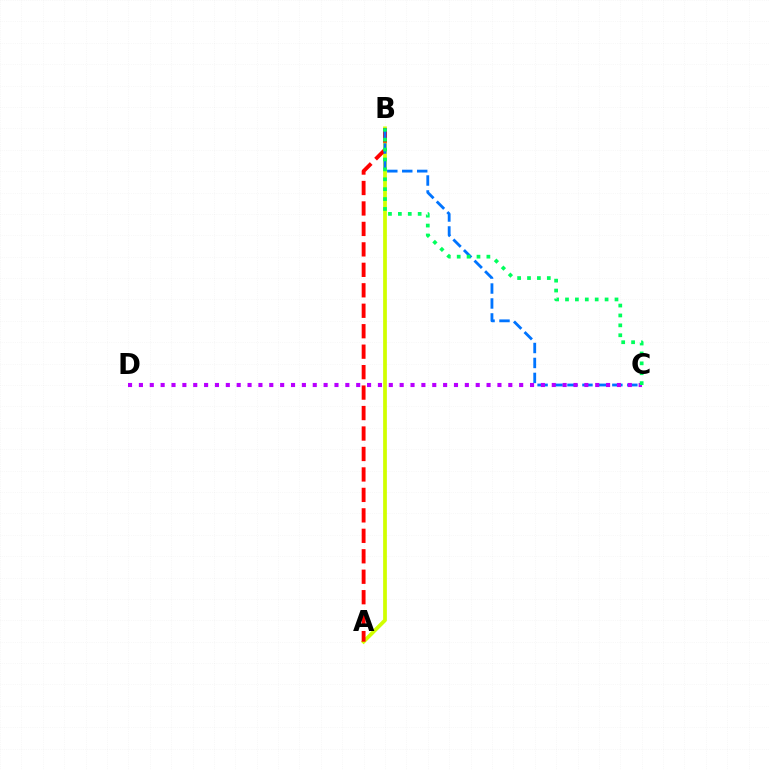{('A', 'B'): [{'color': '#d1ff00', 'line_style': 'solid', 'thickness': 2.69}, {'color': '#ff0000', 'line_style': 'dashed', 'thickness': 2.78}], ('B', 'C'): [{'color': '#0074ff', 'line_style': 'dashed', 'thickness': 2.03}, {'color': '#00ff5c', 'line_style': 'dotted', 'thickness': 2.69}], ('C', 'D'): [{'color': '#b900ff', 'line_style': 'dotted', 'thickness': 2.95}]}